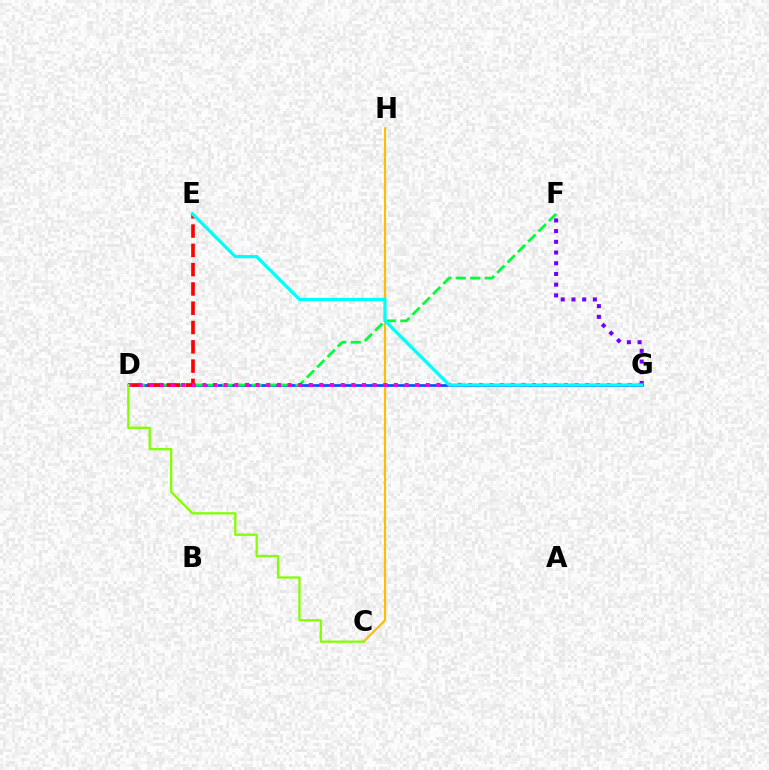{('C', 'H'): [{'color': '#ffbd00', 'line_style': 'solid', 'thickness': 1.54}], ('D', 'G'): [{'color': '#004bff', 'line_style': 'solid', 'thickness': 1.9}, {'color': '#ff00cf', 'line_style': 'dotted', 'thickness': 2.89}], ('D', 'F'): [{'color': '#00ff39', 'line_style': 'dashed', 'thickness': 1.99}], ('D', 'E'): [{'color': '#ff0000', 'line_style': 'dashed', 'thickness': 2.62}], ('F', 'G'): [{'color': '#7200ff', 'line_style': 'dotted', 'thickness': 2.91}], ('C', 'D'): [{'color': '#84ff00', 'line_style': 'solid', 'thickness': 1.65}], ('E', 'G'): [{'color': '#00fff6', 'line_style': 'solid', 'thickness': 2.32}]}